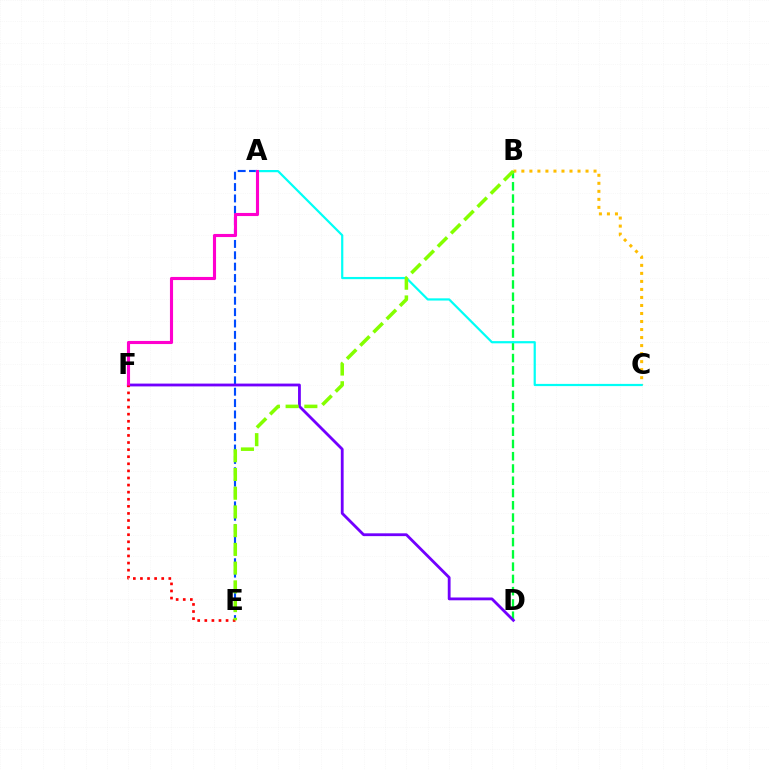{('B', 'C'): [{'color': '#ffbd00', 'line_style': 'dotted', 'thickness': 2.18}], ('B', 'D'): [{'color': '#00ff39', 'line_style': 'dashed', 'thickness': 1.67}], ('A', 'E'): [{'color': '#004bff', 'line_style': 'dashed', 'thickness': 1.54}], ('A', 'C'): [{'color': '#00fff6', 'line_style': 'solid', 'thickness': 1.59}], ('D', 'F'): [{'color': '#7200ff', 'line_style': 'solid', 'thickness': 2.02}], ('A', 'F'): [{'color': '#ff00cf', 'line_style': 'solid', 'thickness': 2.24}], ('E', 'F'): [{'color': '#ff0000', 'line_style': 'dotted', 'thickness': 1.93}], ('B', 'E'): [{'color': '#84ff00', 'line_style': 'dashed', 'thickness': 2.54}]}